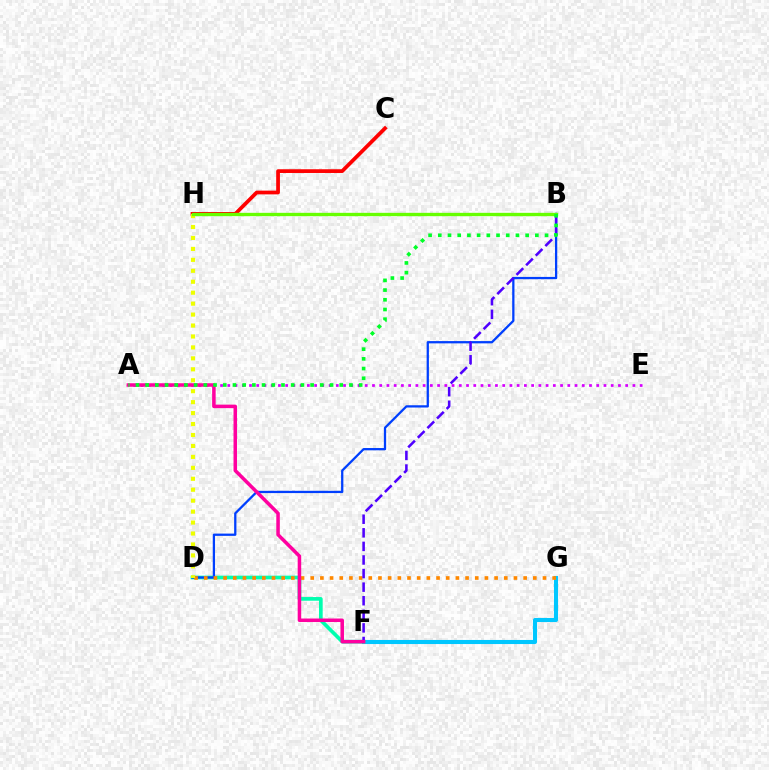{('A', 'E'): [{'color': '#d600ff', 'line_style': 'dotted', 'thickness': 1.97}], ('C', 'H'): [{'color': '#ff0000', 'line_style': 'solid', 'thickness': 2.69}], ('F', 'G'): [{'color': '#00c7ff', 'line_style': 'solid', 'thickness': 2.94}], ('D', 'F'): [{'color': '#00ffaf', 'line_style': 'solid', 'thickness': 2.65}], ('B', 'D'): [{'color': '#003fff', 'line_style': 'solid', 'thickness': 1.64}], ('D', 'G'): [{'color': '#ff8800', 'line_style': 'dotted', 'thickness': 2.63}], ('D', 'H'): [{'color': '#eeff00', 'line_style': 'dotted', 'thickness': 2.97}], ('B', 'F'): [{'color': '#4f00ff', 'line_style': 'dashed', 'thickness': 1.85}], ('A', 'F'): [{'color': '#ff00a0', 'line_style': 'solid', 'thickness': 2.53}], ('B', 'H'): [{'color': '#66ff00', 'line_style': 'solid', 'thickness': 2.4}], ('A', 'B'): [{'color': '#00ff27', 'line_style': 'dotted', 'thickness': 2.64}]}